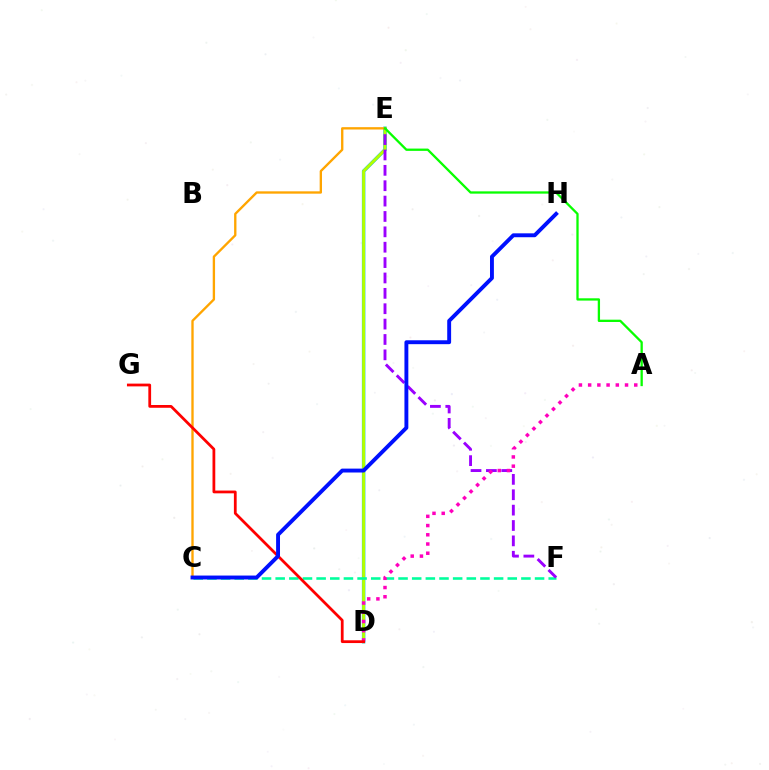{('D', 'E'): [{'color': '#00b5ff', 'line_style': 'solid', 'thickness': 2.49}, {'color': '#b3ff00', 'line_style': 'solid', 'thickness': 2.13}], ('C', 'F'): [{'color': '#00ff9d', 'line_style': 'dashed', 'thickness': 1.85}], ('E', 'F'): [{'color': '#9b00ff', 'line_style': 'dashed', 'thickness': 2.09}], ('C', 'E'): [{'color': '#ffa500', 'line_style': 'solid', 'thickness': 1.69}], ('A', 'D'): [{'color': '#ff00bd', 'line_style': 'dotted', 'thickness': 2.51}], ('A', 'E'): [{'color': '#08ff00', 'line_style': 'solid', 'thickness': 1.66}], ('D', 'G'): [{'color': '#ff0000', 'line_style': 'solid', 'thickness': 1.99}], ('C', 'H'): [{'color': '#0010ff', 'line_style': 'solid', 'thickness': 2.8}]}